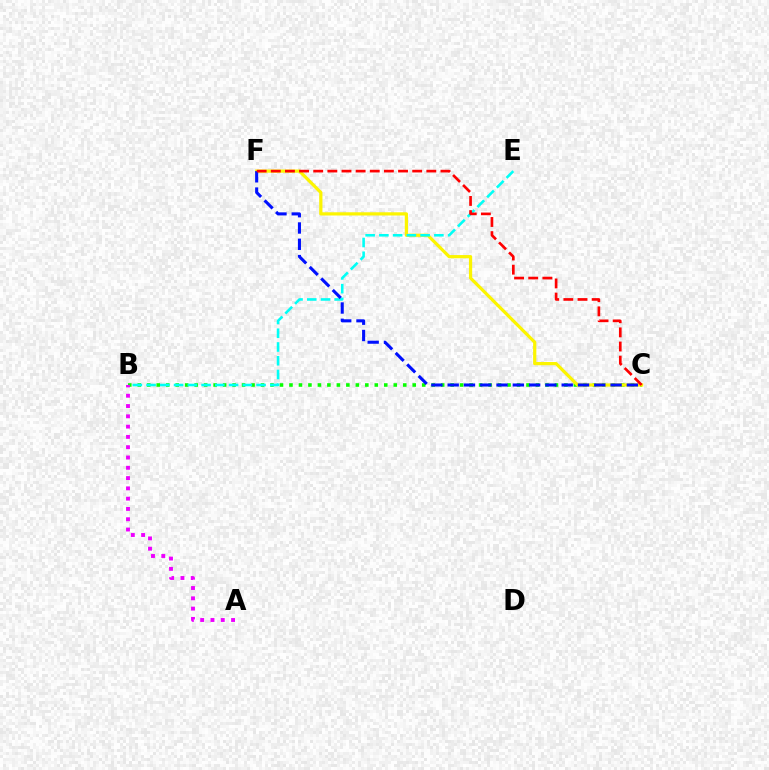{('B', 'C'): [{'color': '#08ff00', 'line_style': 'dotted', 'thickness': 2.58}], ('A', 'B'): [{'color': '#ee00ff', 'line_style': 'dotted', 'thickness': 2.8}], ('C', 'F'): [{'color': '#fcf500', 'line_style': 'solid', 'thickness': 2.32}, {'color': '#0010ff', 'line_style': 'dashed', 'thickness': 2.21}, {'color': '#ff0000', 'line_style': 'dashed', 'thickness': 1.92}], ('B', 'E'): [{'color': '#00fff6', 'line_style': 'dashed', 'thickness': 1.87}]}